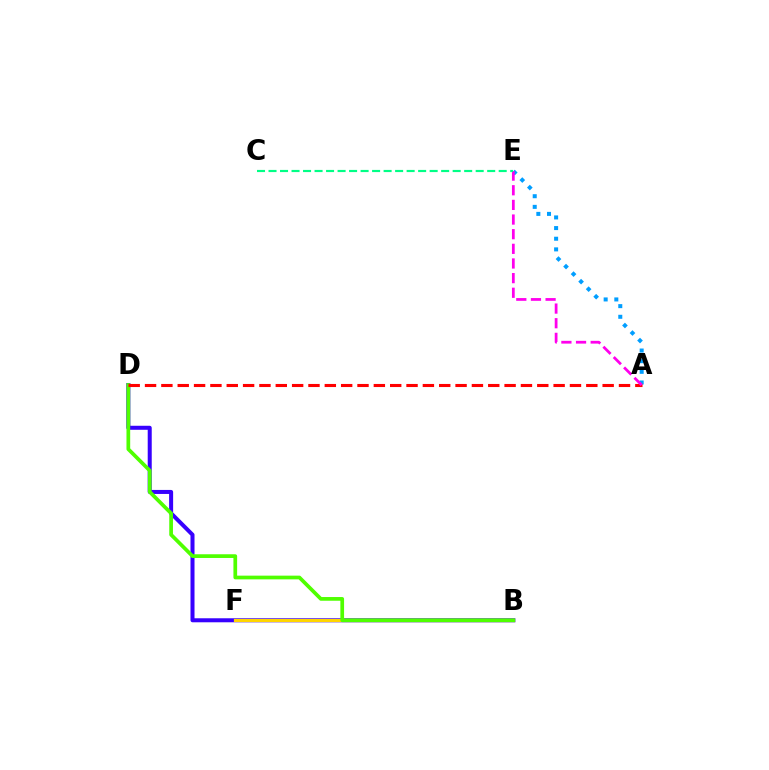{('B', 'D'): [{'color': '#3700ff', 'line_style': 'solid', 'thickness': 2.89}, {'color': '#4fff00', 'line_style': 'solid', 'thickness': 2.67}], ('A', 'E'): [{'color': '#009eff', 'line_style': 'dotted', 'thickness': 2.89}, {'color': '#ff00ed', 'line_style': 'dashed', 'thickness': 1.99}], ('B', 'F'): [{'color': '#ffd500', 'line_style': 'solid', 'thickness': 2.31}], ('A', 'D'): [{'color': '#ff0000', 'line_style': 'dashed', 'thickness': 2.22}], ('C', 'E'): [{'color': '#00ff86', 'line_style': 'dashed', 'thickness': 1.56}]}